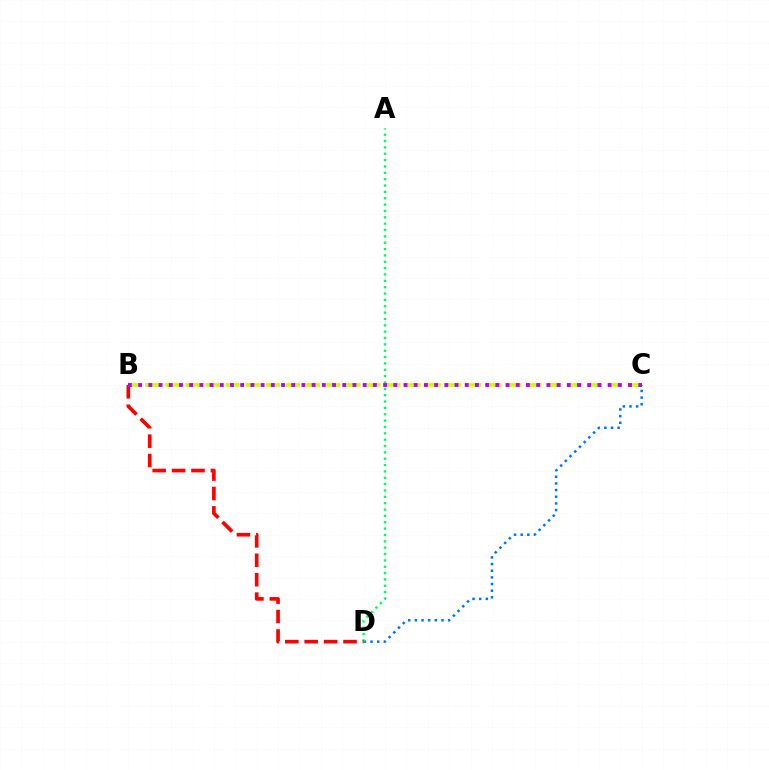{('C', 'D'): [{'color': '#0074ff', 'line_style': 'dotted', 'thickness': 1.81}], ('A', 'D'): [{'color': '#00ff5c', 'line_style': 'dotted', 'thickness': 1.73}], ('B', 'D'): [{'color': '#ff0000', 'line_style': 'dashed', 'thickness': 2.64}], ('B', 'C'): [{'color': '#d1ff00', 'line_style': 'dashed', 'thickness': 2.73}, {'color': '#b900ff', 'line_style': 'dotted', 'thickness': 2.77}]}